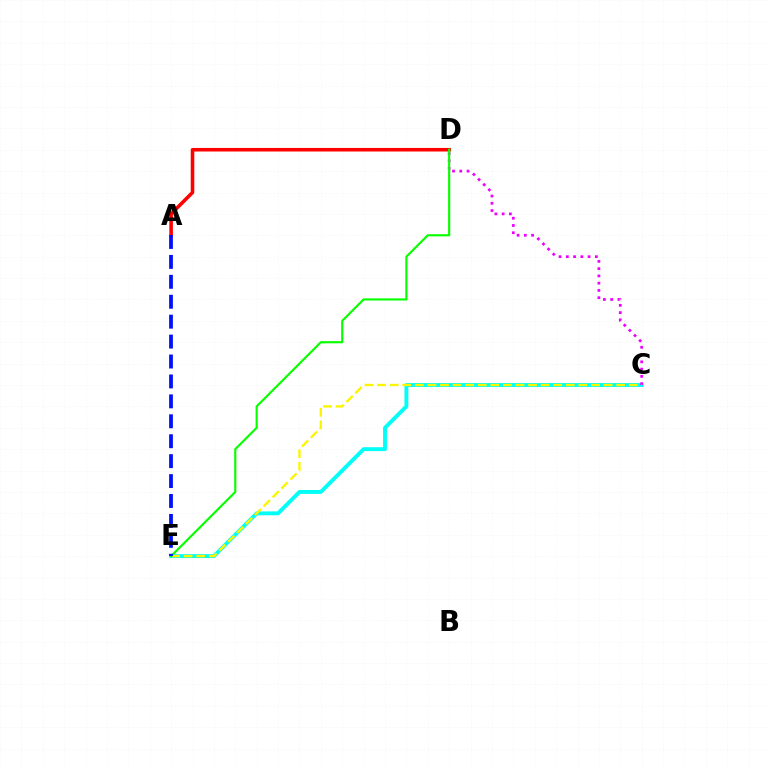{('C', 'E'): [{'color': '#00fff6', 'line_style': 'solid', 'thickness': 2.8}, {'color': '#fcf500', 'line_style': 'dashed', 'thickness': 1.71}], ('A', 'D'): [{'color': '#ff0000', 'line_style': 'solid', 'thickness': 2.57}], ('C', 'D'): [{'color': '#ee00ff', 'line_style': 'dotted', 'thickness': 1.97}], ('D', 'E'): [{'color': '#08ff00', 'line_style': 'solid', 'thickness': 1.56}], ('A', 'E'): [{'color': '#0010ff', 'line_style': 'dashed', 'thickness': 2.71}]}